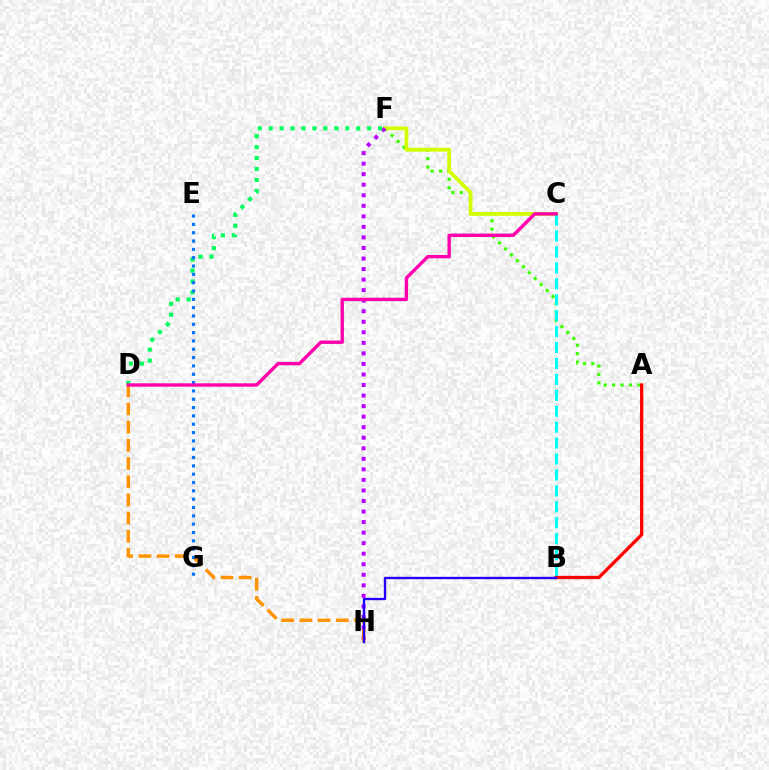{('A', 'F'): [{'color': '#3dff00', 'line_style': 'dotted', 'thickness': 2.29}], ('C', 'F'): [{'color': '#d1ff00', 'line_style': 'solid', 'thickness': 2.72}], ('F', 'H'): [{'color': '#b900ff', 'line_style': 'dotted', 'thickness': 2.86}], ('D', 'F'): [{'color': '#00ff5c', 'line_style': 'dotted', 'thickness': 2.97}], ('D', 'H'): [{'color': '#ff9400', 'line_style': 'dashed', 'thickness': 2.47}], ('E', 'G'): [{'color': '#0074ff', 'line_style': 'dotted', 'thickness': 2.26}], ('B', 'C'): [{'color': '#00fff6', 'line_style': 'dashed', 'thickness': 2.16}], ('A', 'B'): [{'color': '#ff0000', 'line_style': 'solid', 'thickness': 2.37}], ('C', 'D'): [{'color': '#ff00ac', 'line_style': 'solid', 'thickness': 2.43}], ('B', 'H'): [{'color': '#2500ff', 'line_style': 'solid', 'thickness': 1.7}]}